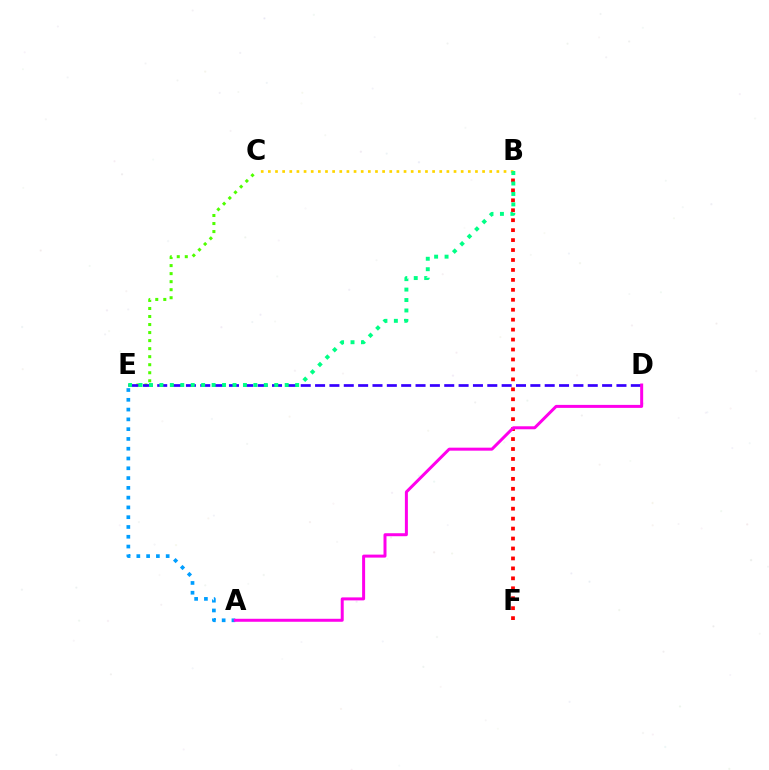{('C', 'E'): [{'color': '#4fff00', 'line_style': 'dotted', 'thickness': 2.18}], ('D', 'E'): [{'color': '#3700ff', 'line_style': 'dashed', 'thickness': 1.95}], ('A', 'E'): [{'color': '#009eff', 'line_style': 'dotted', 'thickness': 2.66}], ('B', 'F'): [{'color': '#ff0000', 'line_style': 'dotted', 'thickness': 2.7}], ('A', 'D'): [{'color': '#ff00ed', 'line_style': 'solid', 'thickness': 2.16}], ('B', 'C'): [{'color': '#ffd500', 'line_style': 'dotted', 'thickness': 1.94}], ('B', 'E'): [{'color': '#00ff86', 'line_style': 'dotted', 'thickness': 2.84}]}